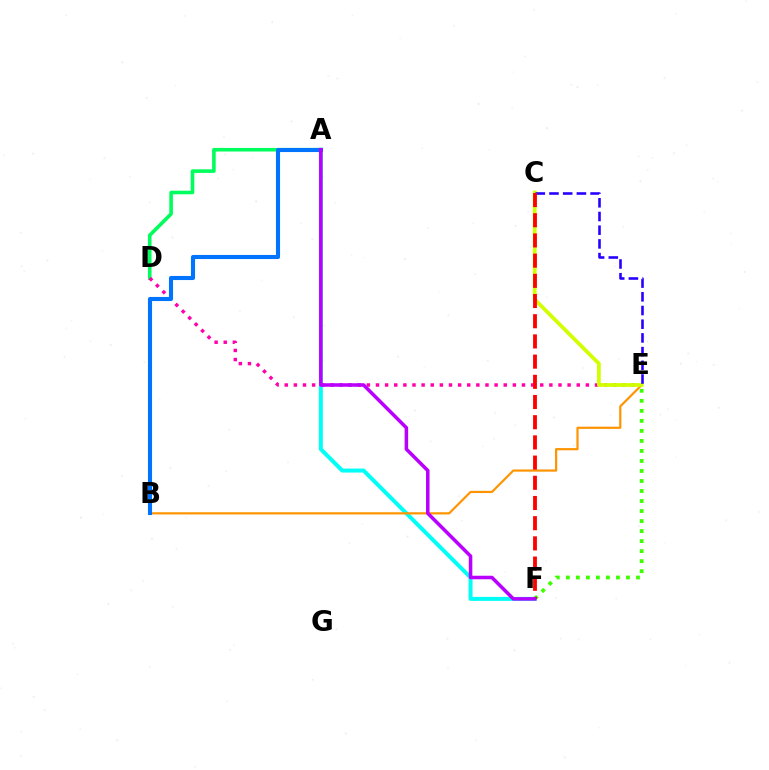{('A', 'D'): [{'color': '#00ff5c', 'line_style': 'solid', 'thickness': 2.59}], ('A', 'F'): [{'color': '#00fff6', 'line_style': 'solid', 'thickness': 2.87}, {'color': '#b900ff', 'line_style': 'solid', 'thickness': 2.54}], ('D', 'E'): [{'color': '#ff00ac', 'line_style': 'dotted', 'thickness': 2.48}], ('B', 'E'): [{'color': '#ff9400', 'line_style': 'solid', 'thickness': 1.58}], ('C', 'E'): [{'color': '#d1ff00', 'line_style': 'solid', 'thickness': 2.72}, {'color': '#2500ff', 'line_style': 'dashed', 'thickness': 1.86}], ('A', 'B'): [{'color': '#0074ff', 'line_style': 'solid', 'thickness': 2.94}], ('E', 'F'): [{'color': '#3dff00', 'line_style': 'dotted', 'thickness': 2.72}], ('C', 'F'): [{'color': '#ff0000', 'line_style': 'dashed', 'thickness': 2.74}]}